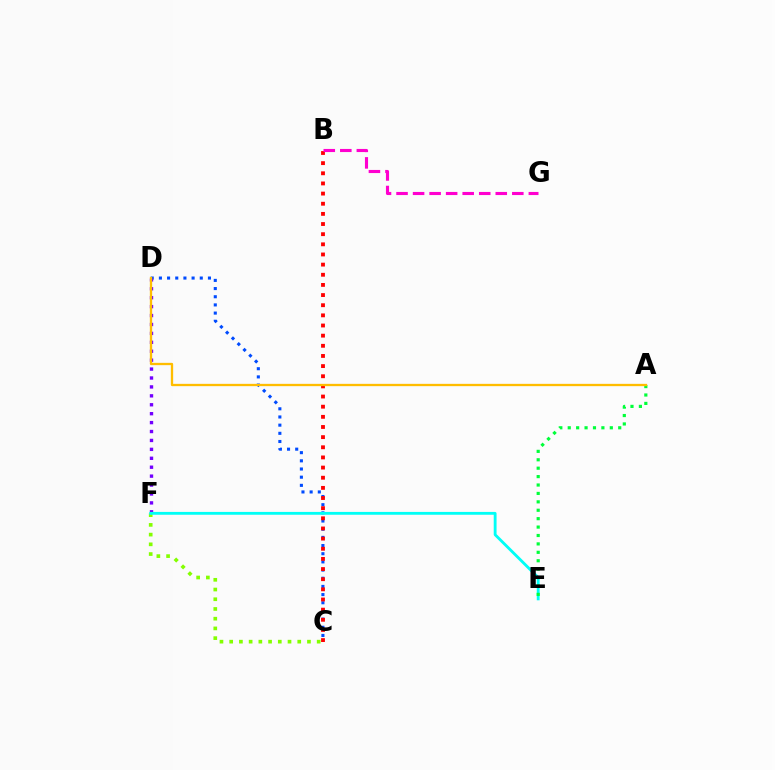{('C', 'F'): [{'color': '#84ff00', 'line_style': 'dotted', 'thickness': 2.64}], ('C', 'D'): [{'color': '#004bff', 'line_style': 'dotted', 'thickness': 2.22}], ('B', 'C'): [{'color': '#ff0000', 'line_style': 'dotted', 'thickness': 2.76}], ('D', 'F'): [{'color': '#7200ff', 'line_style': 'dotted', 'thickness': 2.42}], ('E', 'F'): [{'color': '#00fff6', 'line_style': 'solid', 'thickness': 2.04}], ('A', 'E'): [{'color': '#00ff39', 'line_style': 'dotted', 'thickness': 2.29}], ('B', 'G'): [{'color': '#ff00cf', 'line_style': 'dashed', 'thickness': 2.25}], ('A', 'D'): [{'color': '#ffbd00', 'line_style': 'solid', 'thickness': 1.66}]}